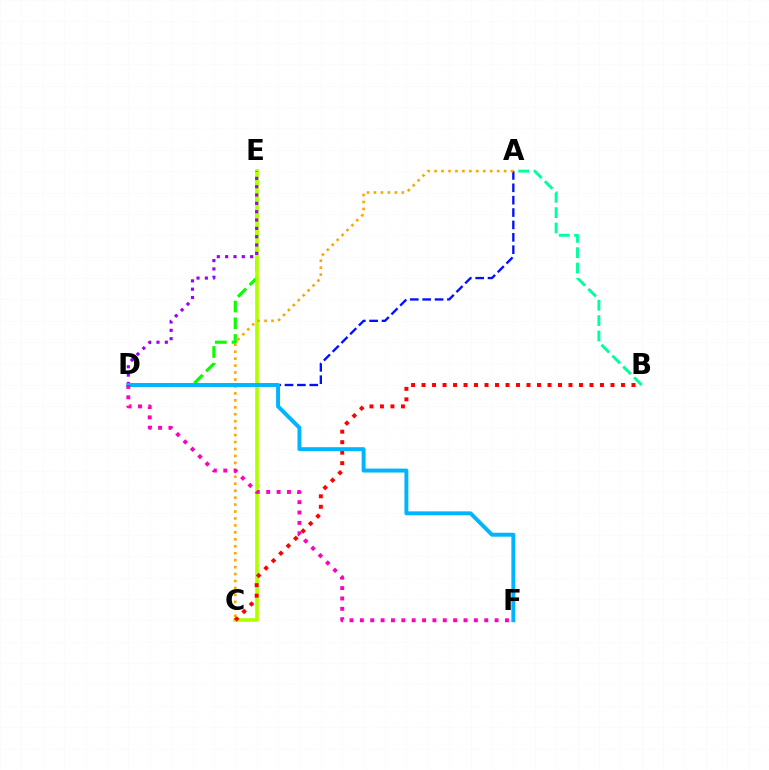{('D', 'E'): [{'color': '#08ff00', 'line_style': 'dashed', 'thickness': 2.27}, {'color': '#9b00ff', 'line_style': 'dotted', 'thickness': 2.26}], ('C', 'E'): [{'color': '#b3ff00', 'line_style': 'solid', 'thickness': 2.65}], ('A', 'B'): [{'color': '#00ff9d', 'line_style': 'dashed', 'thickness': 2.09}], ('A', 'D'): [{'color': '#0010ff', 'line_style': 'dashed', 'thickness': 1.68}], ('B', 'C'): [{'color': '#ff0000', 'line_style': 'dotted', 'thickness': 2.85}], ('A', 'C'): [{'color': '#ffa500', 'line_style': 'dotted', 'thickness': 1.89}], ('D', 'F'): [{'color': '#00b5ff', 'line_style': 'solid', 'thickness': 2.84}, {'color': '#ff00bd', 'line_style': 'dotted', 'thickness': 2.82}]}